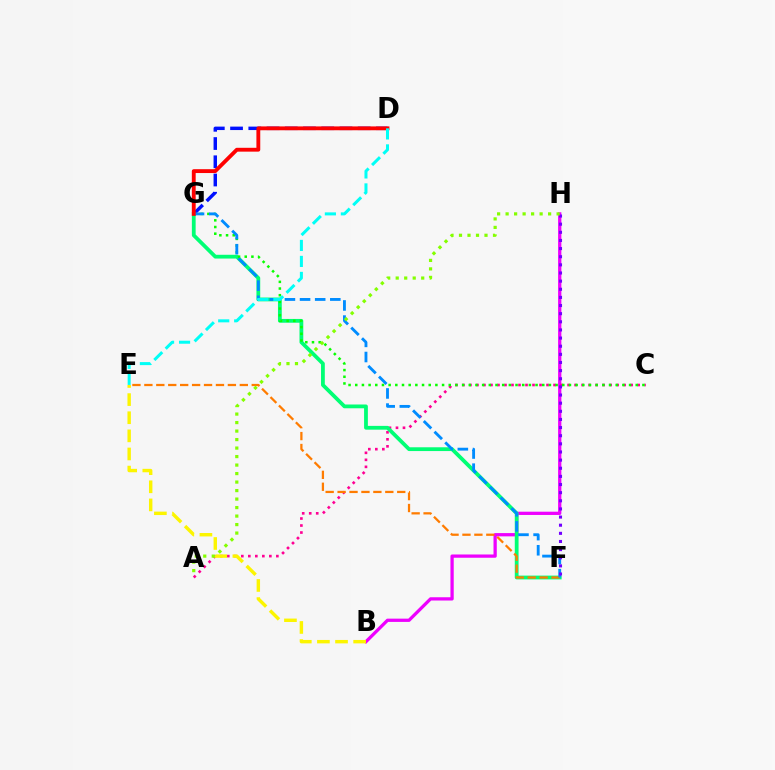{('B', 'H'): [{'color': '#ee00ff', 'line_style': 'solid', 'thickness': 2.35}], ('A', 'C'): [{'color': '#ff0094', 'line_style': 'dotted', 'thickness': 1.9}], ('F', 'G'): [{'color': '#00ff74', 'line_style': 'solid', 'thickness': 2.72}, {'color': '#008cff', 'line_style': 'dashed', 'thickness': 2.06}], ('E', 'F'): [{'color': '#ff7c00', 'line_style': 'dashed', 'thickness': 1.62}], ('D', 'G'): [{'color': '#0010ff', 'line_style': 'dashed', 'thickness': 2.48}, {'color': '#ff0000', 'line_style': 'solid', 'thickness': 2.77}], ('C', 'G'): [{'color': '#08ff00', 'line_style': 'dotted', 'thickness': 1.81}], ('B', 'E'): [{'color': '#fcf500', 'line_style': 'dashed', 'thickness': 2.46}], ('F', 'H'): [{'color': '#7200ff', 'line_style': 'dotted', 'thickness': 2.21}], ('D', 'E'): [{'color': '#00fff6', 'line_style': 'dashed', 'thickness': 2.17}], ('A', 'H'): [{'color': '#84ff00', 'line_style': 'dotted', 'thickness': 2.31}]}